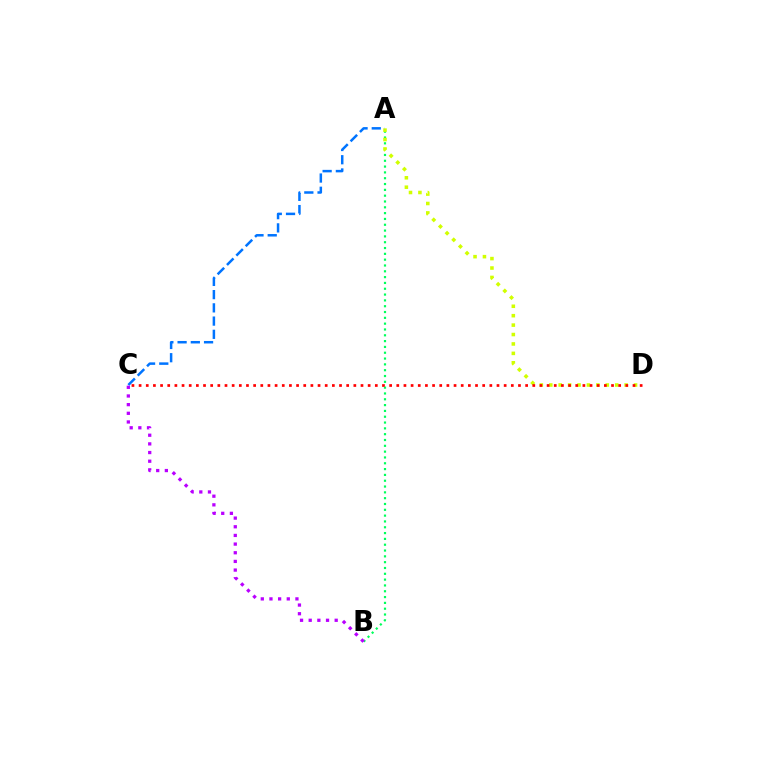{('A', 'B'): [{'color': '#00ff5c', 'line_style': 'dotted', 'thickness': 1.58}], ('A', 'D'): [{'color': '#d1ff00', 'line_style': 'dotted', 'thickness': 2.56}], ('C', 'D'): [{'color': '#ff0000', 'line_style': 'dotted', 'thickness': 1.94}], ('A', 'C'): [{'color': '#0074ff', 'line_style': 'dashed', 'thickness': 1.8}], ('B', 'C'): [{'color': '#b900ff', 'line_style': 'dotted', 'thickness': 2.35}]}